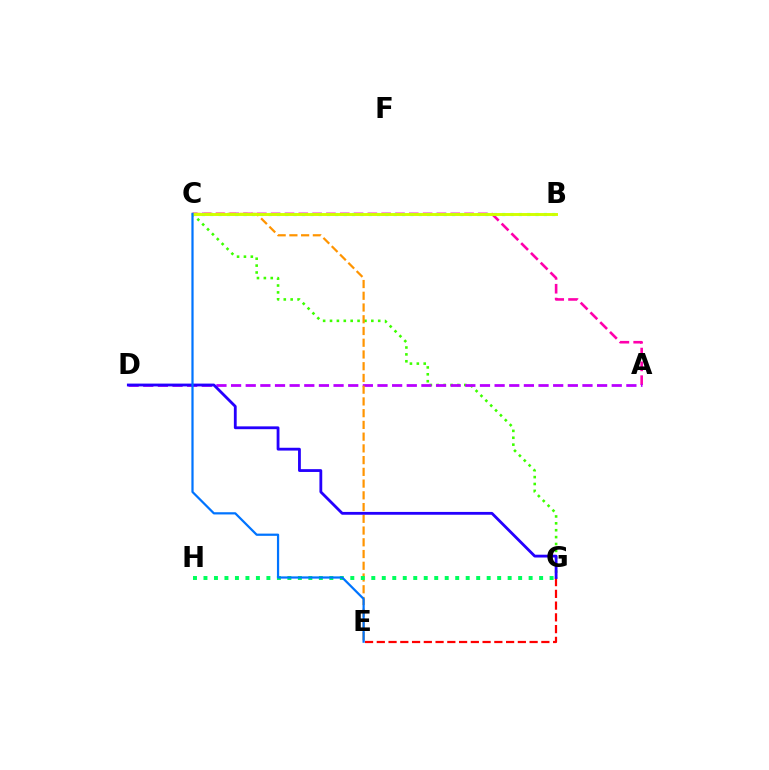{('A', 'C'): [{'color': '#ff00ac', 'line_style': 'dashed', 'thickness': 1.88}], ('C', 'G'): [{'color': '#3dff00', 'line_style': 'dotted', 'thickness': 1.87}], ('B', 'C'): [{'color': '#00fff6', 'line_style': 'dotted', 'thickness': 2.27}, {'color': '#d1ff00', 'line_style': 'solid', 'thickness': 2.1}], ('A', 'D'): [{'color': '#b900ff', 'line_style': 'dashed', 'thickness': 1.99}], ('C', 'E'): [{'color': '#ff9400', 'line_style': 'dashed', 'thickness': 1.59}, {'color': '#0074ff', 'line_style': 'solid', 'thickness': 1.6}], ('E', 'G'): [{'color': '#ff0000', 'line_style': 'dashed', 'thickness': 1.6}], ('G', 'H'): [{'color': '#00ff5c', 'line_style': 'dotted', 'thickness': 2.85}], ('D', 'G'): [{'color': '#2500ff', 'line_style': 'solid', 'thickness': 2.02}]}